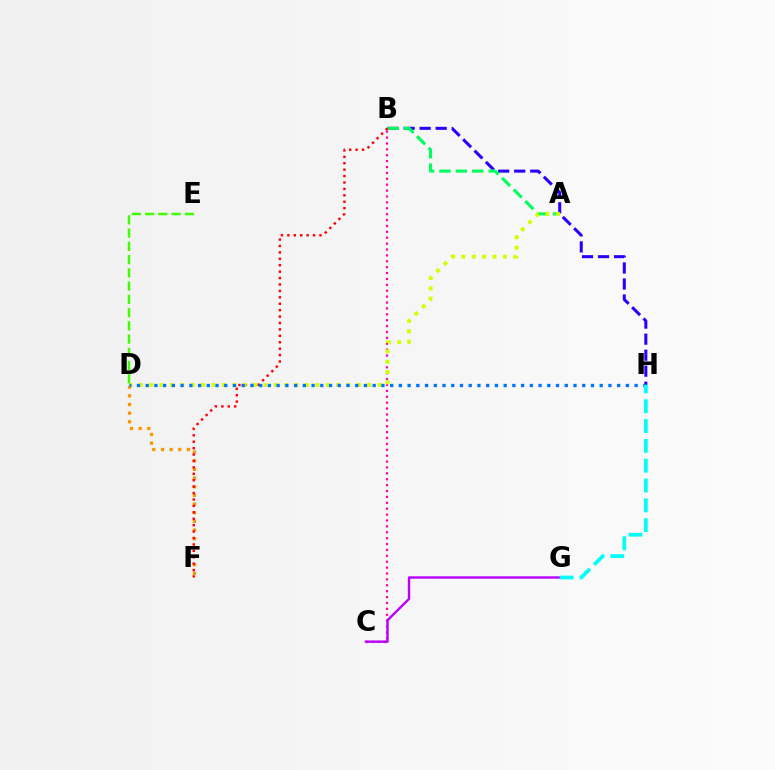{('B', 'H'): [{'color': '#2500ff', 'line_style': 'dashed', 'thickness': 2.18}], ('D', 'F'): [{'color': '#ff9400', 'line_style': 'dotted', 'thickness': 2.35}], ('A', 'B'): [{'color': '#00ff5c', 'line_style': 'dashed', 'thickness': 2.23}], ('B', 'C'): [{'color': '#ff00ac', 'line_style': 'dotted', 'thickness': 1.6}], ('C', 'G'): [{'color': '#b900ff', 'line_style': 'solid', 'thickness': 1.72}], ('B', 'F'): [{'color': '#ff0000', 'line_style': 'dotted', 'thickness': 1.74}], ('A', 'D'): [{'color': '#d1ff00', 'line_style': 'dotted', 'thickness': 2.82}], ('D', 'H'): [{'color': '#0074ff', 'line_style': 'dotted', 'thickness': 2.37}], ('G', 'H'): [{'color': '#00fff6', 'line_style': 'dashed', 'thickness': 2.69}], ('D', 'E'): [{'color': '#3dff00', 'line_style': 'dashed', 'thickness': 1.8}]}